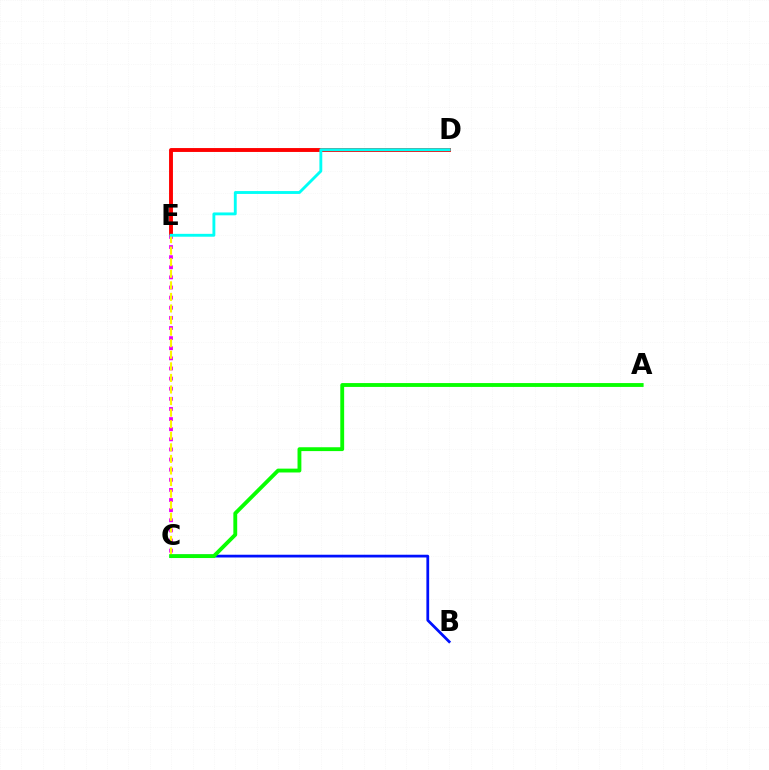{('D', 'E'): [{'color': '#ff0000', 'line_style': 'solid', 'thickness': 2.8}, {'color': '#00fff6', 'line_style': 'solid', 'thickness': 2.07}], ('B', 'C'): [{'color': '#0010ff', 'line_style': 'solid', 'thickness': 1.98}], ('C', 'E'): [{'color': '#ee00ff', 'line_style': 'dotted', 'thickness': 2.75}, {'color': '#fcf500', 'line_style': 'dashed', 'thickness': 1.57}], ('A', 'C'): [{'color': '#08ff00', 'line_style': 'solid', 'thickness': 2.77}]}